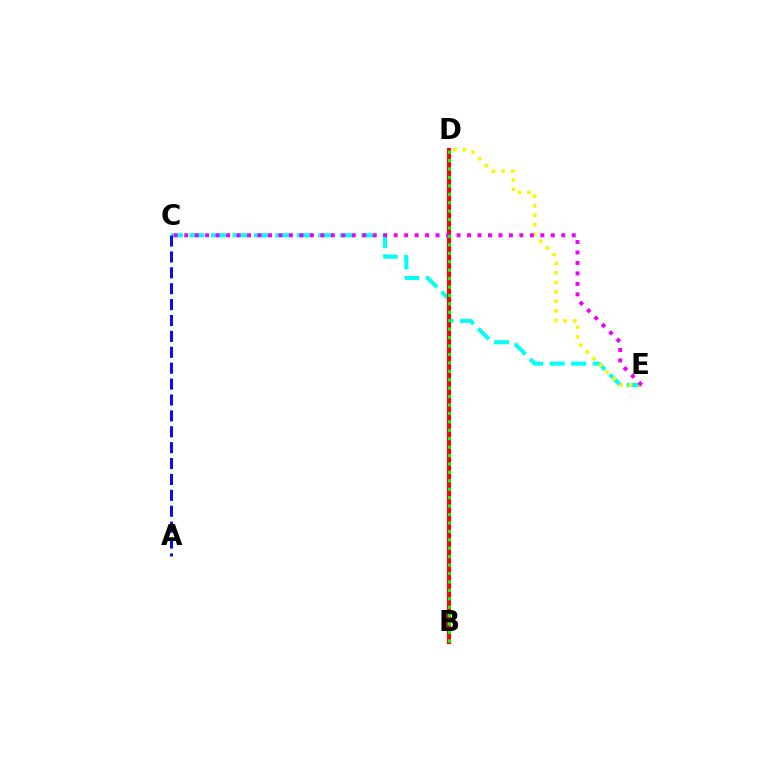{('C', 'E'): [{'color': '#00fff6', 'line_style': 'dashed', 'thickness': 2.92}, {'color': '#ee00ff', 'line_style': 'dotted', 'thickness': 2.85}], ('A', 'C'): [{'color': '#0010ff', 'line_style': 'dashed', 'thickness': 2.16}], ('D', 'E'): [{'color': '#fcf500', 'line_style': 'dotted', 'thickness': 2.58}], ('B', 'D'): [{'color': '#ff0000', 'line_style': 'solid', 'thickness': 2.96}, {'color': '#08ff00', 'line_style': 'dotted', 'thickness': 2.29}]}